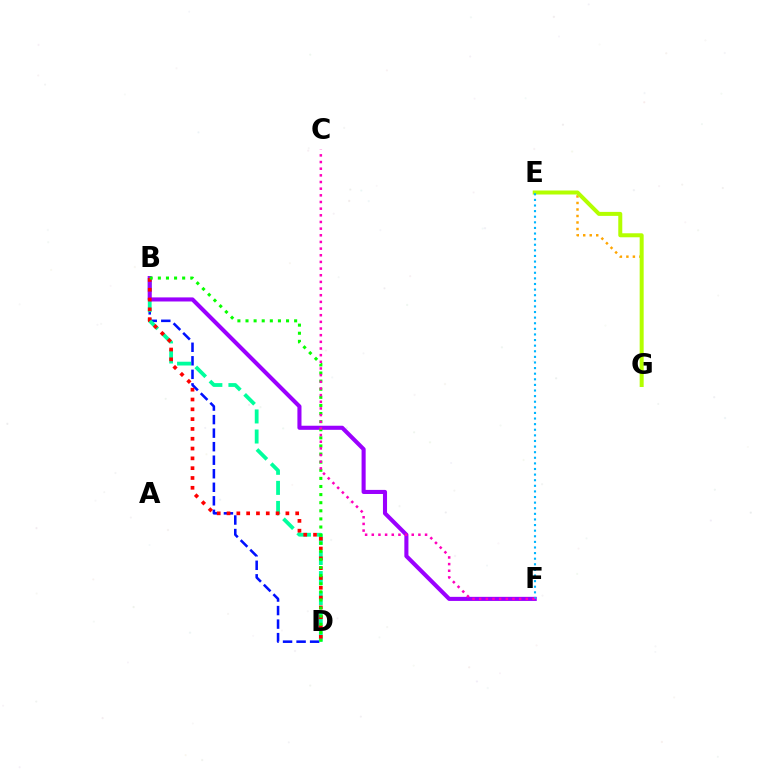{('B', 'D'): [{'color': '#0010ff', 'line_style': 'dashed', 'thickness': 1.84}, {'color': '#00ff9d', 'line_style': 'dashed', 'thickness': 2.73}, {'color': '#ff0000', 'line_style': 'dotted', 'thickness': 2.66}, {'color': '#08ff00', 'line_style': 'dotted', 'thickness': 2.2}], ('B', 'F'): [{'color': '#9b00ff', 'line_style': 'solid', 'thickness': 2.94}], ('E', 'G'): [{'color': '#ffa500', 'line_style': 'dotted', 'thickness': 1.77}, {'color': '#b3ff00', 'line_style': 'solid', 'thickness': 2.88}], ('E', 'F'): [{'color': '#00b5ff', 'line_style': 'dotted', 'thickness': 1.52}], ('C', 'F'): [{'color': '#ff00bd', 'line_style': 'dotted', 'thickness': 1.81}]}